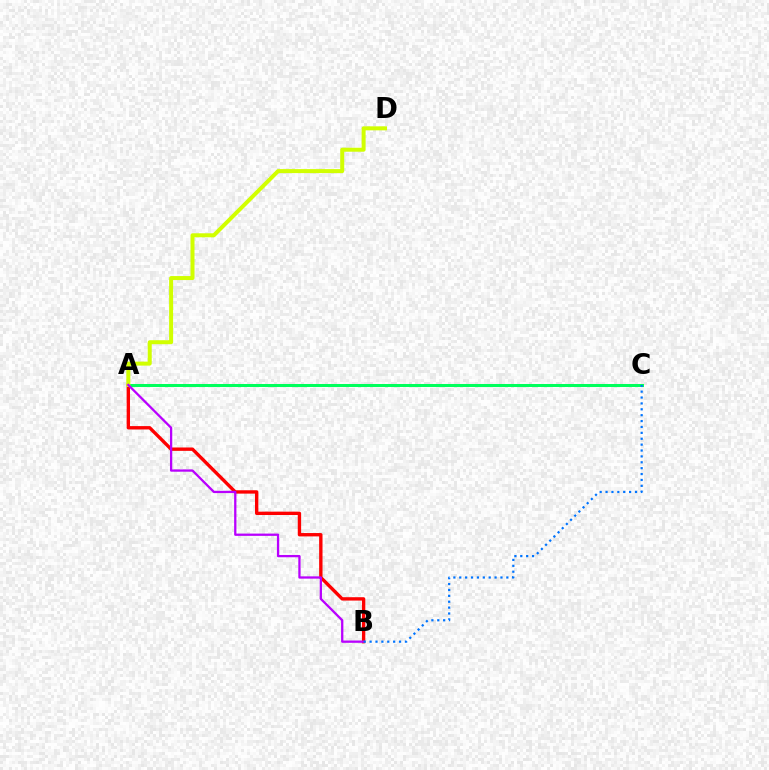{('A', 'C'): [{'color': '#00ff5c', 'line_style': 'solid', 'thickness': 2.17}], ('A', 'B'): [{'color': '#ff0000', 'line_style': 'solid', 'thickness': 2.42}, {'color': '#b900ff', 'line_style': 'solid', 'thickness': 1.64}], ('A', 'D'): [{'color': '#d1ff00', 'line_style': 'solid', 'thickness': 2.88}], ('B', 'C'): [{'color': '#0074ff', 'line_style': 'dotted', 'thickness': 1.6}]}